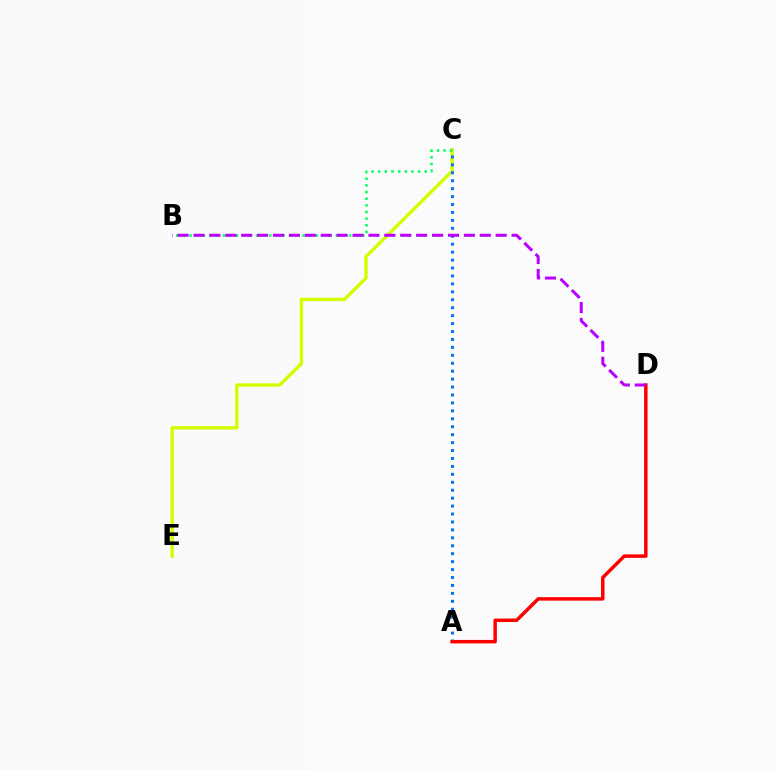{('C', 'E'): [{'color': '#d1ff00', 'line_style': 'solid', 'thickness': 2.45}], ('B', 'C'): [{'color': '#00ff5c', 'line_style': 'dotted', 'thickness': 1.81}], ('A', 'C'): [{'color': '#0074ff', 'line_style': 'dotted', 'thickness': 2.16}], ('A', 'D'): [{'color': '#ff0000', 'line_style': 'solid', 'thickness': 2.5}], ('B', 'D'): [{'color': '#b900ff', 'line_style': 'dashed', 'thickness': 2.16}]}